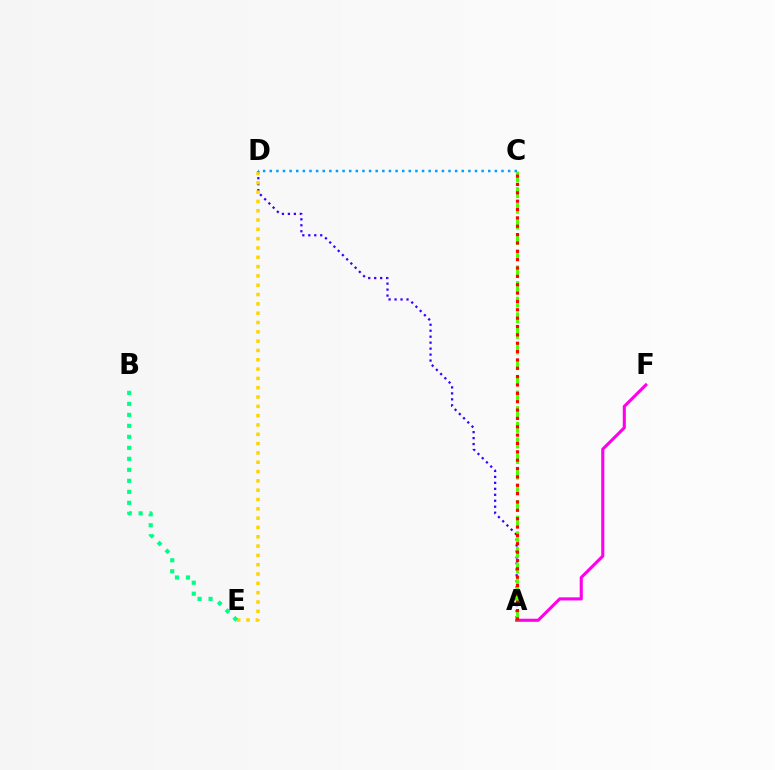{('A', 'D'): [{'color': '#3700ff', 'line_style': 'dotted', 'thickness': 1.62}], ('A', 'F'): [{'color': '#ff00ed', 'line_style': 'solid', 'thickness': 2.23}], ('A', 'C'): [{'color': '#4fff00', 'line_style': 'dashed', 'thickness': 2.13}, {'color': '#ff0000', 'line_style': 'dotted', 'thickness': 2.27}], ('D', 'E'): [{'color': '#ffd500', 'line_style': 'dotted', 'thickness': 2.53}], ('B', 'E'): [{'color': '#00ff86', 'line_style': 'dotted', 'thickness': 2.99}], ('C', 'D'): [{'color': '#009eff', 'line_style': 'dotted', 'thickness': 1.8}]}